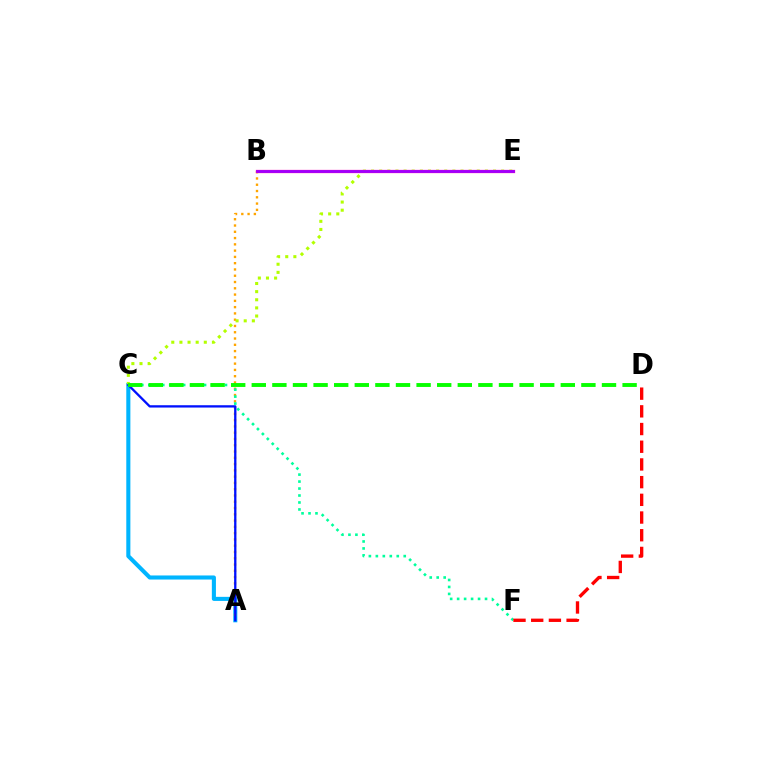{('A', 'C'): [{'color': '#00b5ff', 'line_style': 'solid', 'thickness': 2.94}, {'color': '#0010ff', 'line_style': 'solid', 'thickness': 1.66}], ('A', 'B'): [{'color': '#ffa500', 'line_style': 'dotted', 'thickness': 1.71}], ('C', 'E'): [{'color': '#b3ff00', 'line_style': 'dotted', 'thickness': 2.21}], ('C', 'F'): [{'color': '#00ff9d', 'line_style': 'dotted', 'thickness': 1.89}], ('D', 'F'): [{'color': '#ff0000', 'line_style': 'dashed', 'thickness': 2.4}], ('B', 'E'): [{'color': '#ff00bd', 'line_style': 'solid', 'thickness': 2.35}, {'color': '#9b00ff', 'line_style': 'solid', 'thickness': 1.9}], ('C', 'D'): [{'color': '#08ff00', 'line_style': 'dashed', 'thickness': 2.8}]}